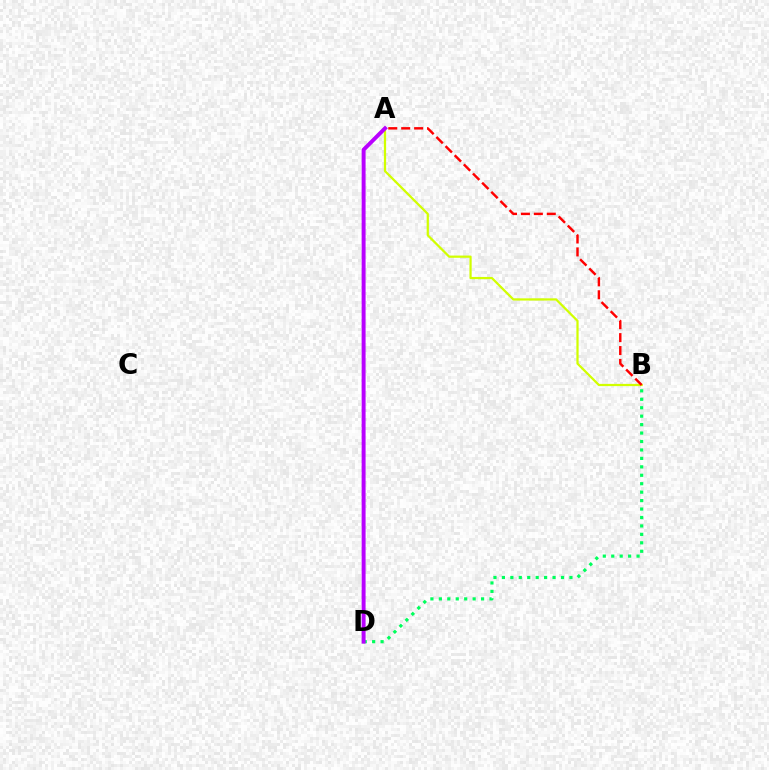{('A', 'B'): [{'color': '#d1ff00', 'line_style': 'solid', 'thickness': 1.61}, {'color': '#ff0000', 'line_style': 'dashed', 'thickness': 1.76}], ('B', 'D'): [{'color': '#00ff5c', 'line_style': 'dotted', 'thickness': 2.29}], ('A', 'D'): [{'color': '#0074ff', 'line_style': 'dotted', 'thickness': 1.82}, {'color': '#b900ff', 'line_style': 'solid', 'thickness': 2.83}]}